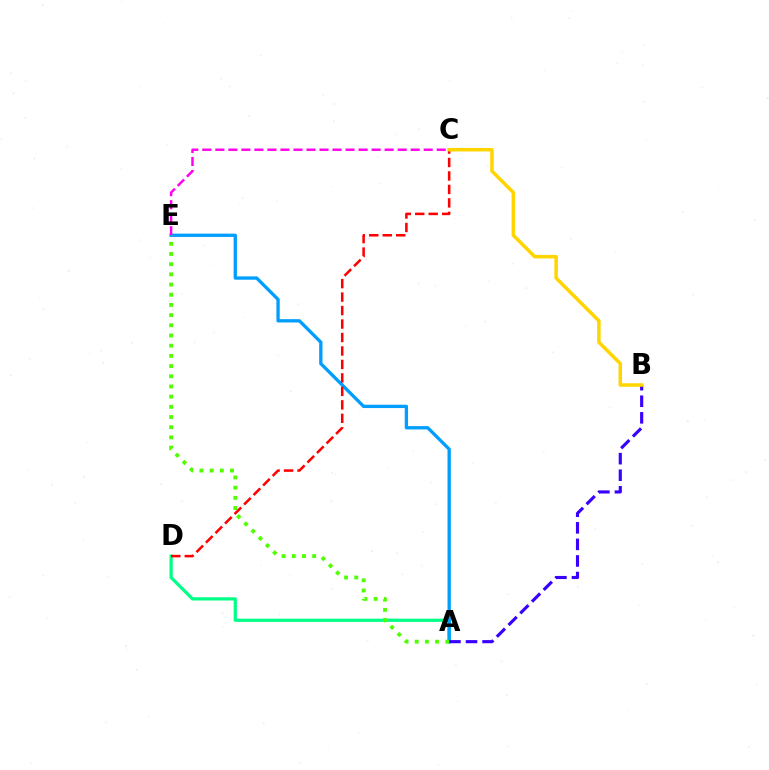{('A', 'D'): [{'color': '#00ff86', 'line_style': 'solid', 'thickness': 2.32}], ('A', 'E'): [{'color': '#009eff', 'line_style': 'solid', 'thickness': 2.39}, {'color': '#4fff00', 'line_style': 'dotted', 'thickness': 2.77}], ('A', 'B'): [{'color': '#3700ff', 'line_style': 'dashed', 'thickness': 2.25}], ('C', 'E'): [{'color': '#ff00ed', 'line_style': 'dashed', 'thickness': 1.77}], ('C', 'D'): [{'color': '#ff0000', 'line_style': 'dashed', 'thickness': 1.83}], ('B', 'C'): [{'color': '#ffd500', 'line_style': 'solid', 'thickness': 2.52}]}